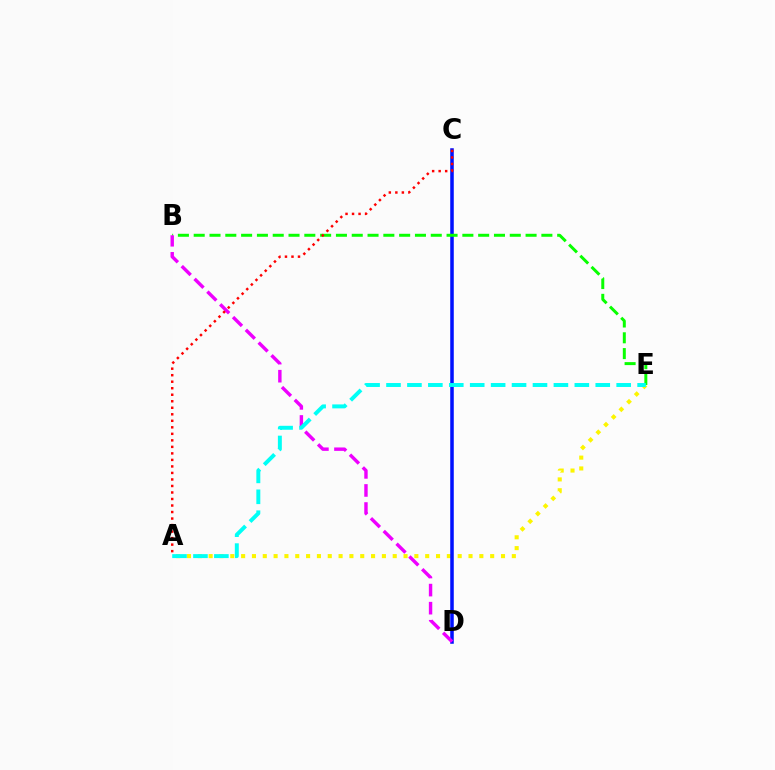{('A', 'E'): [{'color': '#fcf500', 'line_style': 'dotted', 'thickness': 2.94}, {'color': '#00fff6', 'line_style': 'dashed', 'thickness': 2.84}], ('C', 'D'): [{'color': '#0010ff', 'line_style': 'solid', 'thickness': 2.54}], ('B', 'E'): [{'color': '#08ff00', 'line_style': 'dashed', 'thickness': 2.15}], ('B', 'D'): [{'color': '#ee00ff', 'line_style': 'dashed', 'thickness': 2.46}], ('A', 'C'): [{'color': '#ff0000', 'line_style': 'dotted', 'thickness': 1.77}]}